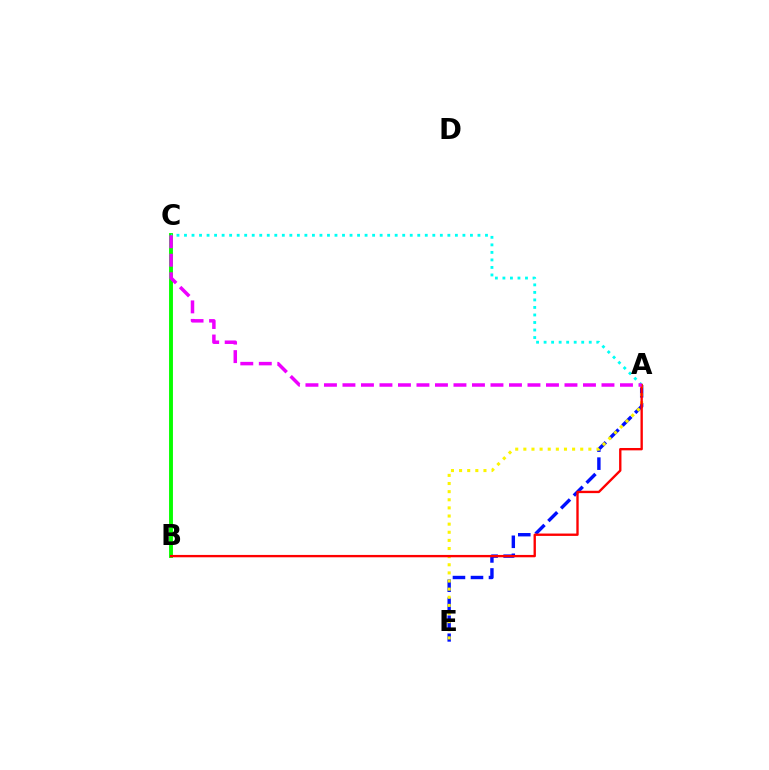{('A', 'E'): [{'color': '#0010ff', 'line_style': 'dashed', 'thickness': 2.45}, {'color': '#fcf500', 'line_style': 'dotted', 'thickness': 2.21}], ('B', 'C'): [{'color': '#08ff00', 'line_style': 'solid', 'thickness': 2.8}], ('A', 'C'): [{'color': '#00fff6', 'line_style': 'dotted', 'thickness': 2.04}, {'color': '#ee00ff', 'line_style': 'dashed', 'thickness': 2.51}], ('A', 'B'): [{'color': '#ff0000', 'line_style': 'solid', 'thickness': 1.7}]}